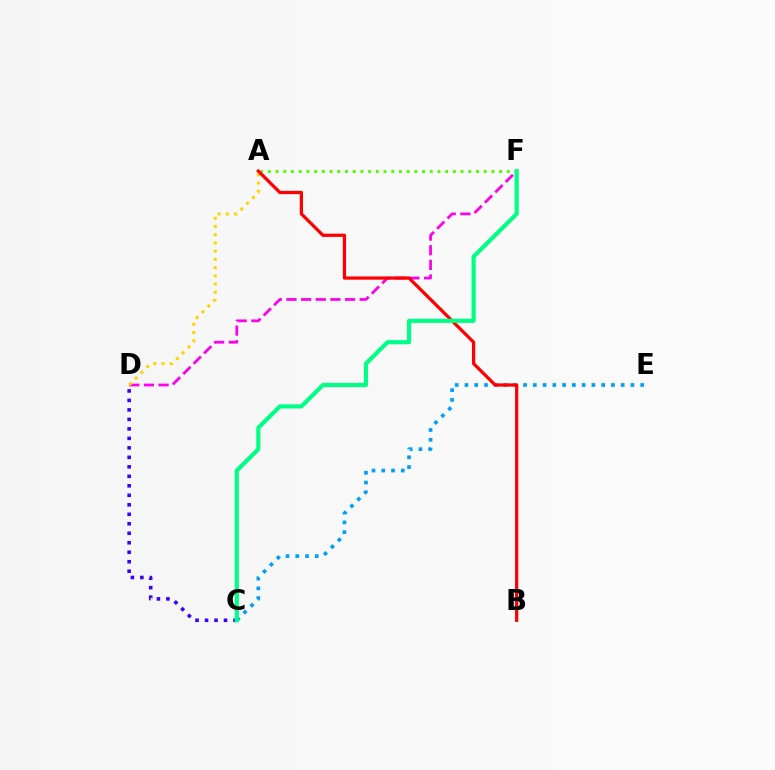{('D', 'F'): [{'color': '#ff00ed', 'line_style': 'dashed', 'thickness': 1.99}], ('C', 'E'): [{'color': '#009eff', 'line_style': 'dotted', 'thickness': 2.65}], ('C', 'D'): [{'color': '#3700ff', 'line_style': 'dotted', 'thickness': 2.58}], ('A', 'D'): [{'color': '#ffd500', 'line_style': 'dotted', 'thickness': 2.23}], ('A', 'F'): [{'color': '#4fff00', 'line_style': 'dotted', 'thickness': 2.09}], ('A', 'B'): [{'color': '#ff0000', 'line_style': 'solid', 'thickness': 2.33}], ('C', 'F'): [{'color': '#00ff86', 'line_style': 'solid', 'thickness': 2.98}]}